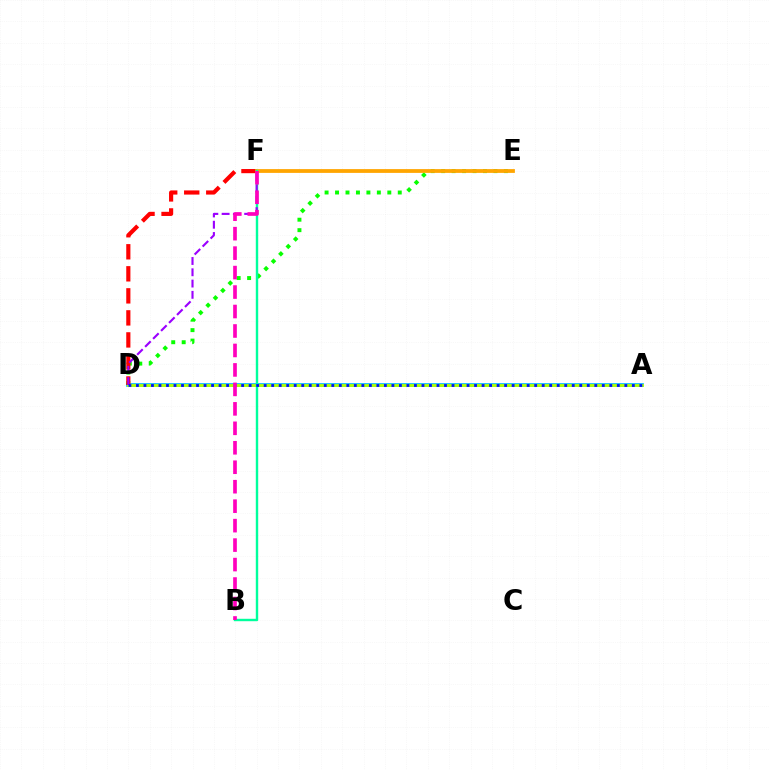{('A', 'D'): [{'color': '#00b5ff', 'line_style': 'solid', 'thickness': 2.66}, {'color': '#b3ff00', 'line_style': 'solid', 'thickness': 2.04}, {'color': '#0010ff', 'line_style': 'dotted', 'thickness': 2.04}], ('D', 'E'): [{'color': '#08ff00', 'line_style': 'dotted', 'thickness': 2.84}], ('D', 'F'): [{'color': '#ff0000', 'line_style': 'dashed', 'thickness': 2.99}, {'color': '#9b00ff', 'line_style': 'dashed', 'thickness': 1.53}], ('E', 'F'): [{'color': '#ffa500', 'line_style': 'solid', 'thickness': 2.72}], ('B', 'F'): [{'color': '#00ff9d', 'line_style': 'solid', 'thickness': 1.74}, {'color': '#ff00bd', 'line_style': 'dashed', 'thickness': 2.64}]}